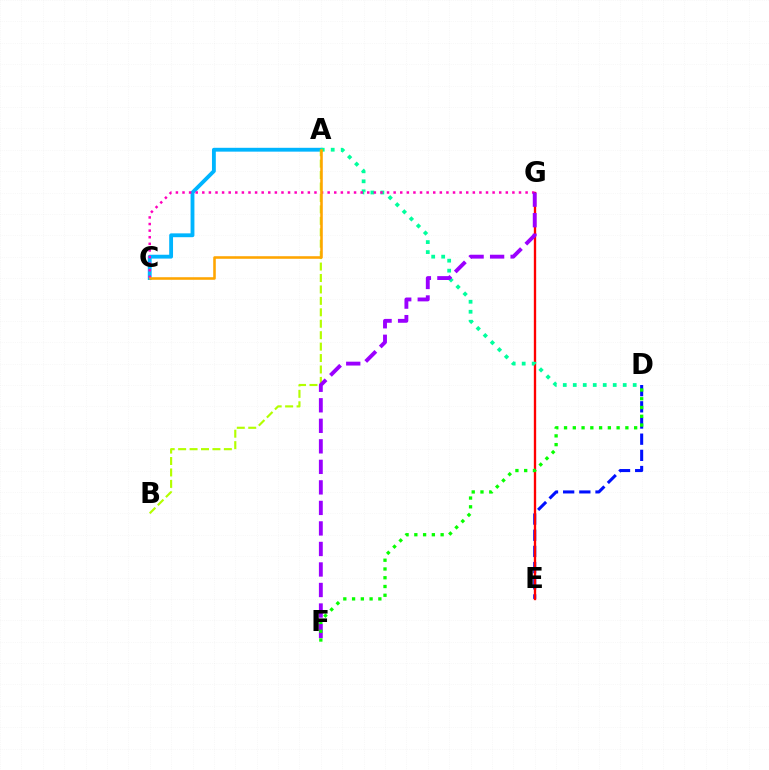{('D', 'E'): [{'color': '#0010ff', 'line_style': 'dashed', 'thickness': 2.2}], ('E', 'G'): [{'color': '#ff0000', 'line_style': 'solid', 'thickness': 1.69}], ('A', 'C'): [{'color': '#00b5ff', 'line_style': 'solid', 'thickness': 2.76}, {'color': '#ffa500', 'line_style': 'solid', 'thickness': 1.85}], ('A', 'B'): [{'color': '#b3ff00', 'line_style': 'dashed', 'thickness': 1.55}], ('A', 'D'): [{'color': '#00ff9d', 'line_style': 'dotted', 'thickness': 2.71}], ('C', 'G'): [{'color': '#ff00bd', 'line_style': 'dotted', 'thickness': 1.79}], ('F', 'G'): [{'color': '#9b00ff', 'line_style': 'dashed', 'thickness': 2.79}], ('D', 'F'): [{'color': '#08ff00', 'line_style': 'dotted', 'thickness': 2.38}]}